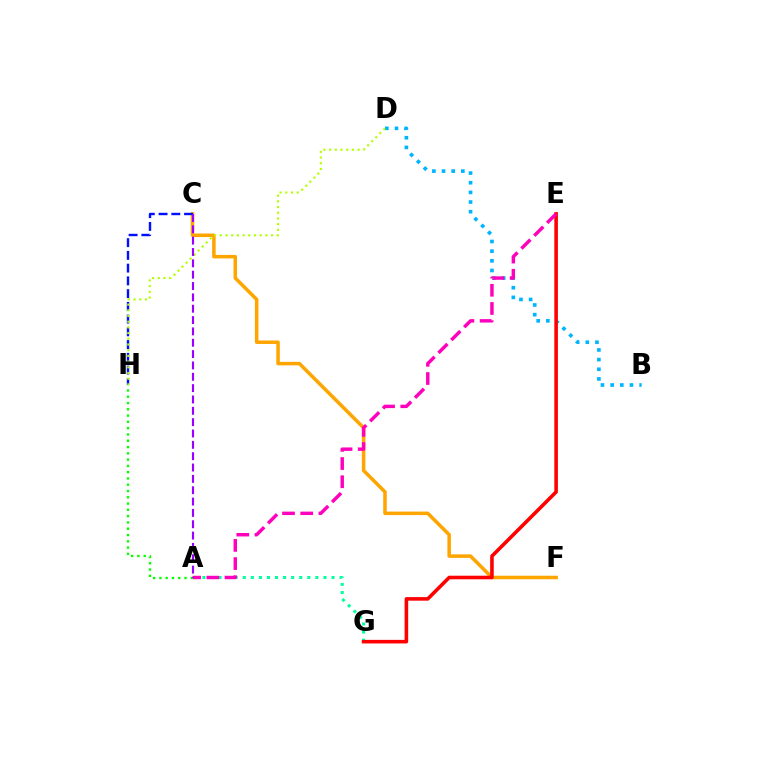{('C', 'F'): [{'color': '#ffa500', 'line_style': 'solid', 'thickness': 2.53}], ('B', 'D'): [{'color': '#00b5ff', 'line_style': 'dotted', 'thickness': 2.62}], ('A', 'G'): [{'color': '#00ff9d', 'line_style': 'dotted', 'thickness': 2.19}], ('C', 'H'): [{'color': '#0010ff', 'line_style': 'dashed', 'thickness': 1.73}], ('E', 'G'): [{'color': '#ff0000', 'line_style': 'solid', 'thickness': 2.58}], ('D', 'H'): [{'color': '#b3ff00', 'line_style': 'dotted', 'thickness': 1.55}], ('A', 'E'): [{'color': '#ff00bd', 'line_style': 'dashed', 'thickness': 2.47}], ('A', 'H'): [{'color': '#08ff00', 'line_style': 'dotted', 'thickness': 1.71}], ('A', 'C'): [{'color': '#9b00ff', 'line_style': 'dashed', 'thickness': 1.54}]}